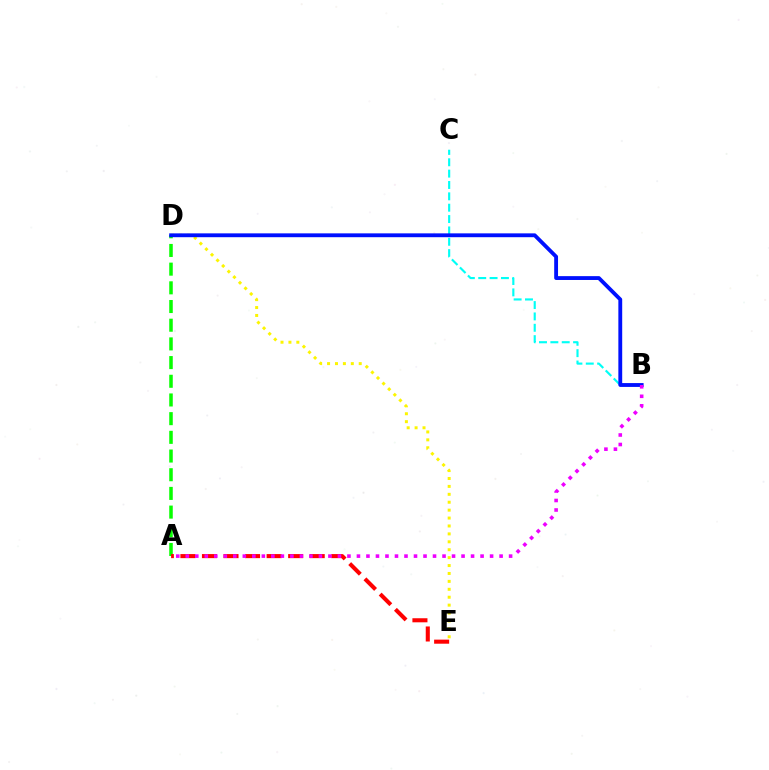{('A', 'D'): [{'color': '#08ff00', 'line_style': 'dashed', 'thickness': 2.54}], ('B', 'C'): [{'color': '#00fff6', 'line_style': 'dashed', 'thickness': 1.54}], ('D', 'E'): [{'color': '#fcf500', 'line_style': 'dotted', 'thickness': 2.15}], ('B', 'D'): [{'color': '#0010ff', 'line_style': 'solid', 'thickness': 2.76}], ('A', 'E'): [{'color': '#ff0000', 'line_style': 'dashed', 'thickness': 2.93}], ('A', 'B'): [{'color': '#ee00ff', 'line_style': 'dotted', 'thickness': 2.58}]}